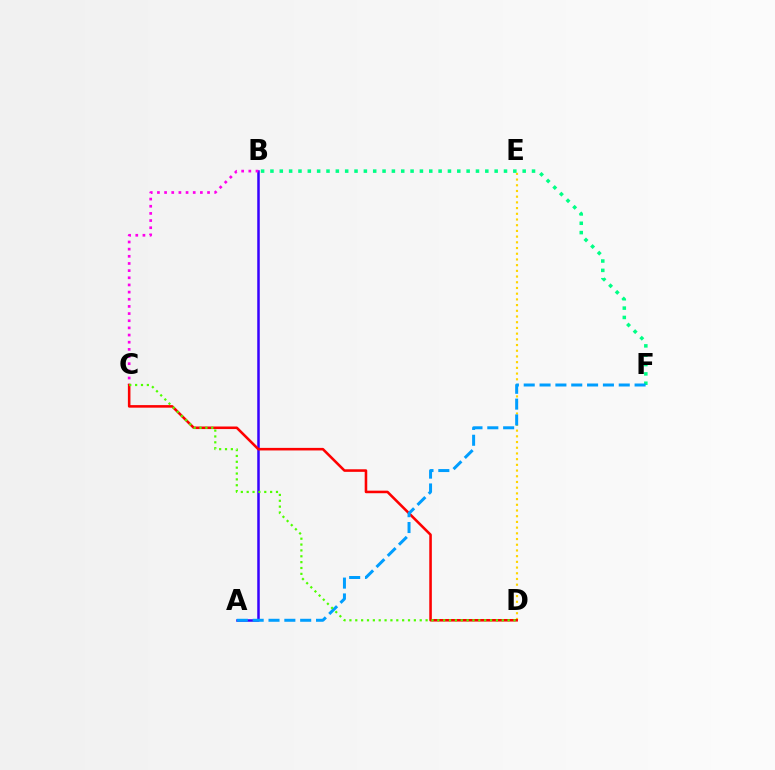{('A', 'B'): [{'color': '#3700ff', 'line_style': 'solid', 'thickness': 1.81}], ('D', 'E'): [{'color': '#ffd500', 'line_style': 'dotted', 'thickness': 1.55}], ('B', 'C'): [{'color': '#ff00ed', 'line_style': 'dotted', 'thickness': 1.94}], ('C', 'D'): [{'color': '#ff0000', 'line_style': 'solid', 'thickness': 1.85}, {'color': '#4fff00', 'line_style': 'dotted', 'thickness': 1.59}], ('B', 'F'): [{'color': '#00ff86', 'line_style': 'dotted', 'thickness': 2.54}], ('A', 'F'): [{'color': '#009eff', 'line_style': 'dashed', 'thickness': 2.15}]}